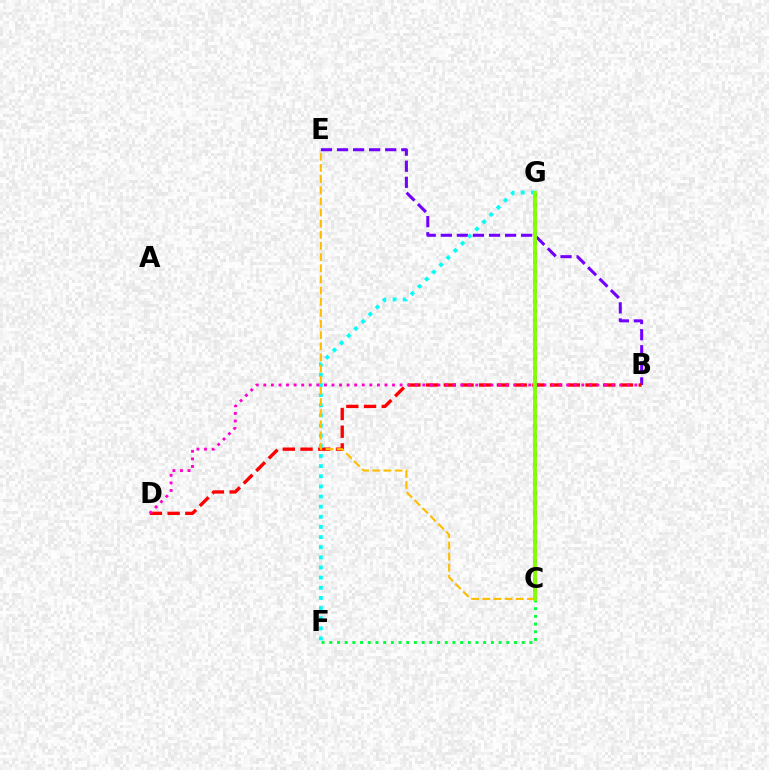{('C', 'G'): [{'color': '#004bff', 'line_style': 'dotted', 'thickness': 2.62}, {'color': '#84ff00', 'line_style': 'solid', 'thickness': 2.73}], ('B', 'E'): [{'color': '#7200ff', 'line_style': 'dashed', 'thickness': 2.18}], ('B', 'D'): [{'color': '#ff0000', 'line_style': 'dashed', 'thickness': 2.41}, {'color': '#ff00cf', 'line_style': 'dotted', 'thickness': 2.06}], ('F', 'G'): [{'color': '#00fff6', 'line_style': 'dotted', 'thickness': 2.76}], ('C', 'F'): [{'color': '#00ff39', 'line_style': 'dotted', 'thickness': 2.09}], ('C', 'E'): [{'color': '#ffbd00', 'line_style': 'dashed', 'thickness': 1.51}]}